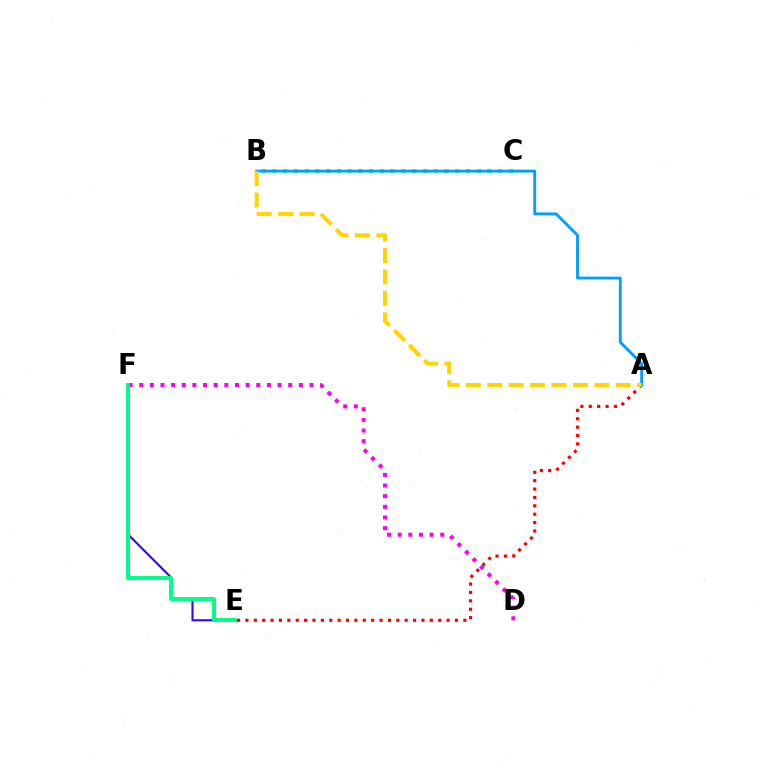{('A', 'E'): [{'color': '#ff0000', 'line_style': 'dotted', 'thickness': 2.28}], ('B', 'C'): [{'color': '#4fff00', 'line_style': 'dotted', 'thickness': 2.92}], ('A', 'B'): [{'color': '#009eff', 'line_style': 'solid', 'thickness': 2.06}, {'color': '#ffd500', 'line_style': 'dashed', 'thickness': 2.91}], ('E', 'F'): [{'color': '#3700ff', 'line_style': 'solid', 'thickness': 1.51}, {'color': '#00ff86', 'line_style': 'solid', 'thickness': 2.84}], ('D', 'F'): [{'color': '#ff00ed', 'line_style': 'dotted', 'thickness': 2.89}]}